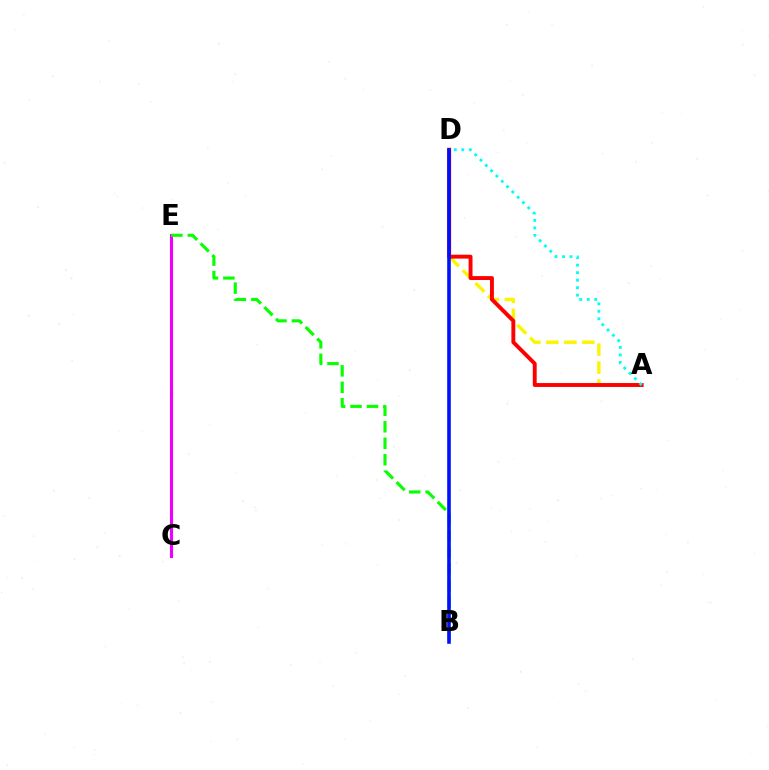{('A', 'D'): [{'color': '#fcf500', 'line_style': 'dashed', 'thickness': 2.44}, {'color': '#ff0000', 'line_style': 'solid', 'thickness': 2.81}, {'color': '#00fff6', 'line_style': 'dotted', 'thickness': 2.04}], ('C', 'E'): [{'color': '#ee00ff', 'line_style': 'solid', 'thickness': 2.24}], ('B', 'E'): [{'color': '#08ff00', 'line_style': 'dashed', 'thickness': 2.24}], ('B', 'D'): [{'color': '#0010ff', 'line_style': 'solid', 'thickness': 2.59}]}